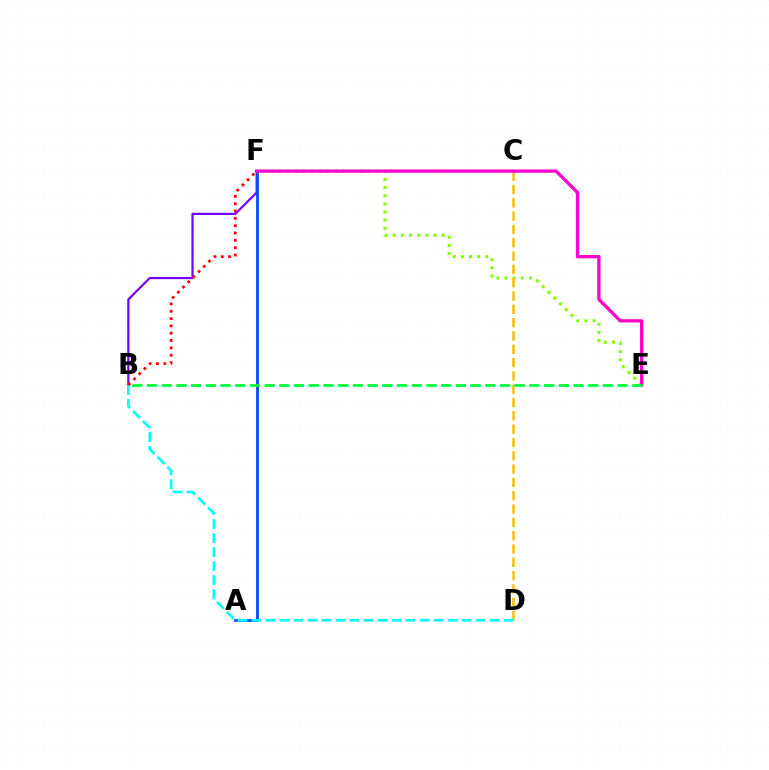{('B', 'F'): [{'color': '#7200ff', 'line_style': 'solid', 'thickness': 1.58}, {'color': '#ff0000', 'line_style': 'dotted', 'thickness': 1.99}], ('A', 'F'): [{'color': '#004bff', 'line_style': 'solid', 'thickness': 2.0}], ('E', 'F'): [{'color': '#84ff00', 'line_style': 'dotted', 'thickness': 2.21}, {'color': '#ff00cf', 'line_style': 'solid', 'thickness': 2.38}], ('C', 'D'): [{'color': '#ffbd00', 'line_style': 'dashed', 'thickness': 1.81}], ('B', 'D'): [{'color': '#00fff6', 'line_style': 'dashed', 'thickness': 1.9}], ('B', 'E'): [{'color': '#00ff39', 'line_style': 'dashed', 'thickness': 2.0}]}